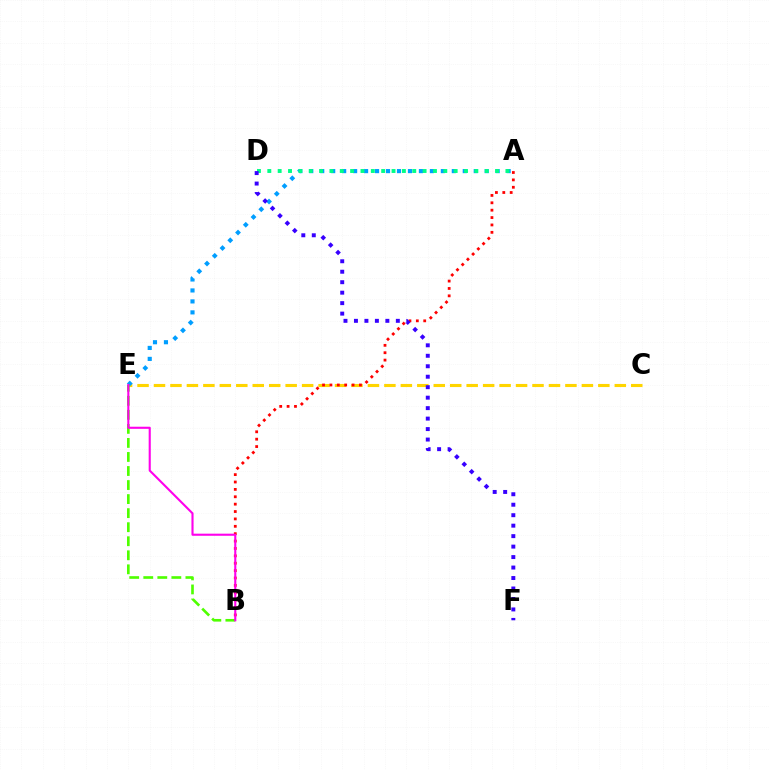{('C', 'E'): [{'color': '#ffd500', 'line_style': 'dashed', 'thickness': 2.24}], ('A', 'B'): [{'color': '#ff0000', 'line_style': 'dotted', 'thickness': 2.01}], ('A', 'E'): [{'color': '#009eff', 'line_style': 'dotted', 'thickness': 2.98}], ('A', 'D'): [{'color': '#00ff86', 'line_style': 'dotted', 'thickness': 2.81}], ('B', 'E'): [{'color': '#4fff00', 'line_style': 'dashed', 'thickness': 1.91}, {'color': '#ff00ed', 'line_style': 'solid', 'thickness': 1.52}], ('D', 'F'): [{'color': '#3700ff', 'line_style': 'dotted', 'thickness': 2.85}]}